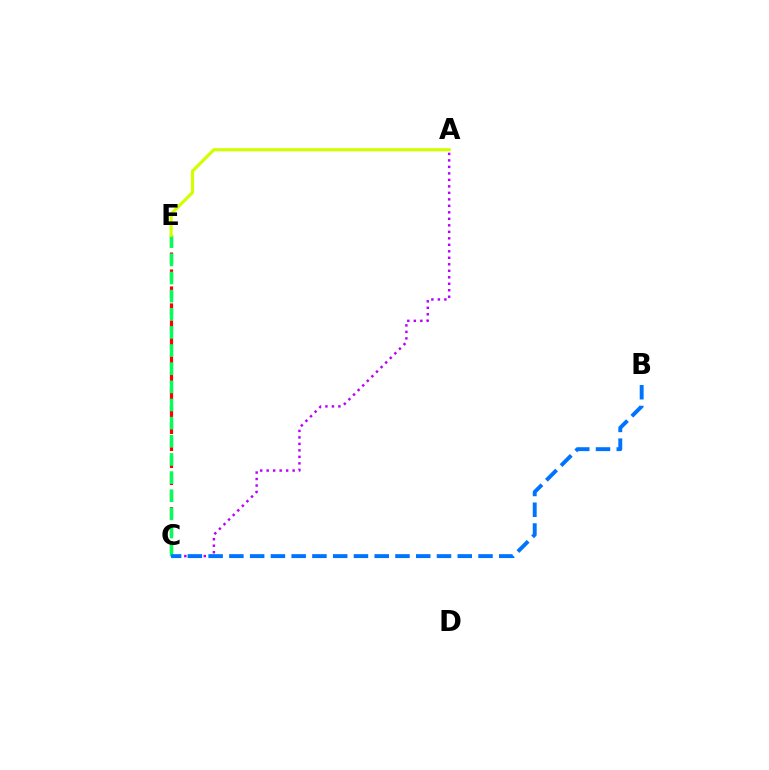{('C', 'E'): [{'color': '#ff0000', 'line_style': 'dashed', 'thickness': 2.31}, {'color': '#00ff5c', 'line_style': 'dashed', 'thickness': 2.46}], ('A', 'C'): [{'color': '#b900ff', 'line_style': 'dotted', 'thickness': 1.76}], ('B', 'C'): [{'color': '#0074ff', 'line_style': 'dashed', 'thickness': 2.82}], ('A', 'E'): [{'color': '#d1ff00', 'line_style': 'solid', 'thickness': 2.29}]}